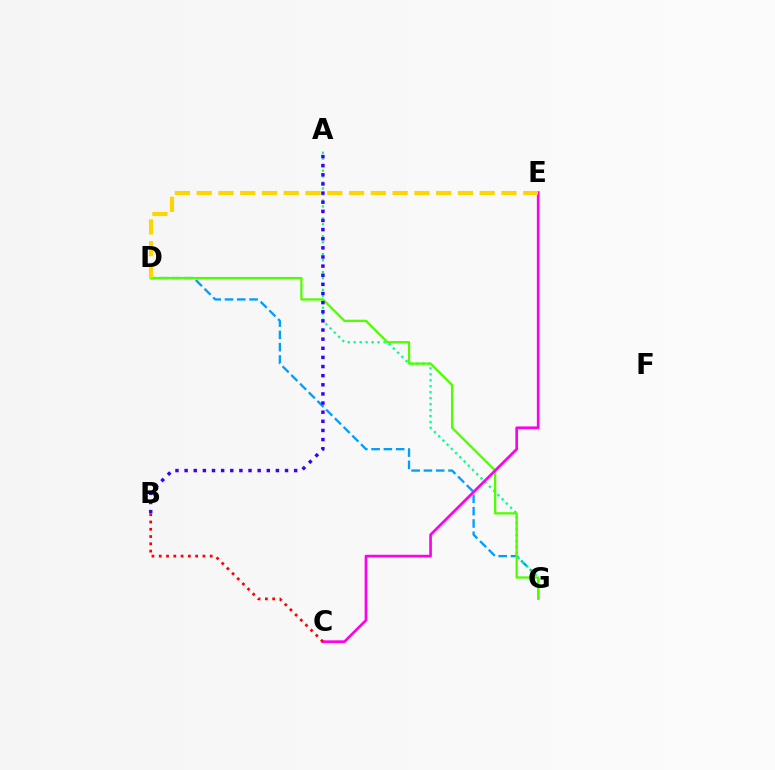{('D', 'G'): [{'color': '#009eff', 'line_style': 'dashed', 'thickness': 1.67}, {'color': '#4fff00', 'line_style': 'solid', 'thickness': 1.63}], ('A', 'G'): [{'color': '#00ff86', 'line_style': 'dotted', 'thickness': 1.62}], ('C', 'E'): [{'color': '#ff00ed', 'line_style': 'solid', 'thickness': 1.93}], ('A', 'B'): [{'color': '#3700ff', 'line_style': 'dotted', 'thickness': 2.48}], ('D', 'E'): [{'color': '#ffd500', 'line_style': 'dashed', 'thickness': 2.96}], ('B', 'C'): [{'color': '#ff0000', 'line_style': 'dotted', 'thickness': 1.98}]}